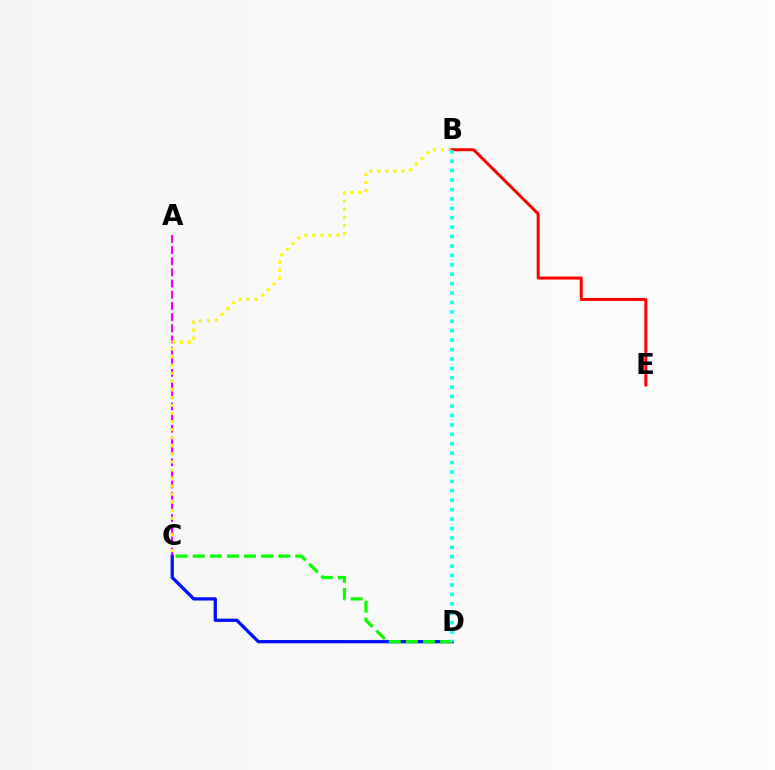{('C', 'D'): [{'color': '#0010ff', 'line_style': 'solid', 'thickness': 2.36}, {'color': '#08ff00', 'line_style': 'dashed', 'thickness': 2.32}], ('A', 'C'): [{'color': '#ee00ff', 'line_style': 'dashed', 'thickness': 1.52}], ('B', 'C'): [{'color': '#fcf500', 'line_style': 'dotted', 'thickness': 2.19}], ('B', 'E'): [{'color': '#ff0000', 'line_style': 'solid', 'thickness': 2.16}], ('B', 'D'): [{'color': '#00fff6', 'line_style': 'dotted', 'thickness': 2.56}]}